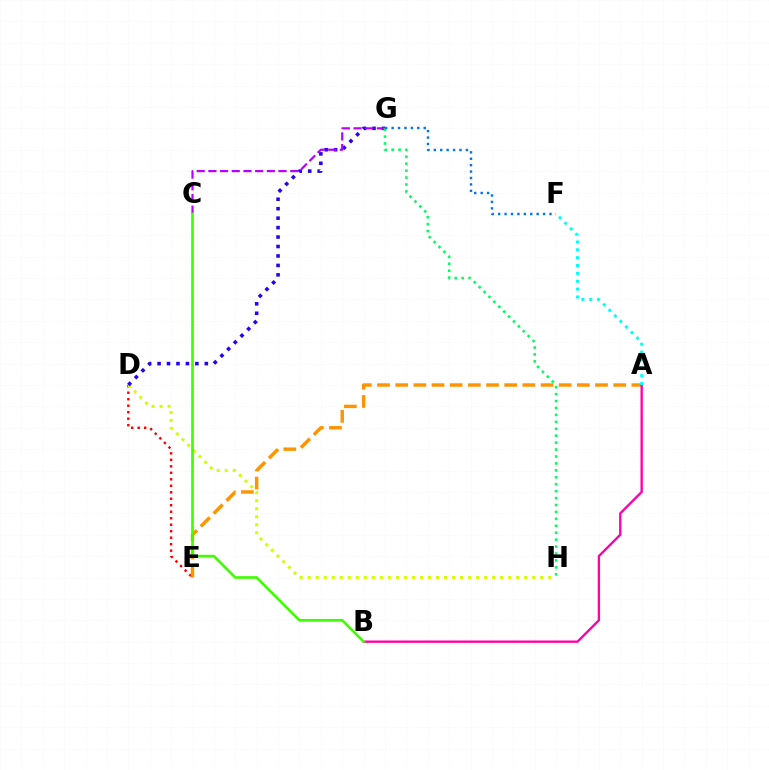{('D', 'E'): [{'color': '#ff0000', 'line_style': 'dotted', 'thickness': 1.76}], ('A', 'E'): [{'color': '#ff9400', 'line_style': 'dashed', 'thickness': 2.47}], ('D', 'H'): [{'color': '#d1ff00', 'line_style': 'dotted', 'thickness': 2.18}], ('D', 'G'): [{'color': '#2500ff', 'line_style': 'dotted', 'thickness': 2.57}], ('A', 'B'): [{'color': '#ff00ac', 'line_style': 'solid', 'thickness': 1.69}], ('C', 'G'): [{'color': '#b900ff', 'line_style': 'dashed', 'thickness': 1.59}], ('B', 'C'): [{'color': '#3dff00', 'line_style': 'solid', 'thickness': 1.9}], ('G', 'H'): [{'color': '#00ff5c', 'line_style': 'dotted', 'thickness': 1.88}], ('F', 'G'): [{'color': '#0074ff', 'line_style': 'dotted', 'thickness': 1.74}], ('A', 'F'): [{'color': '#00fff6', 'line_style': 'dotted', 'thickness': 2.13}]}